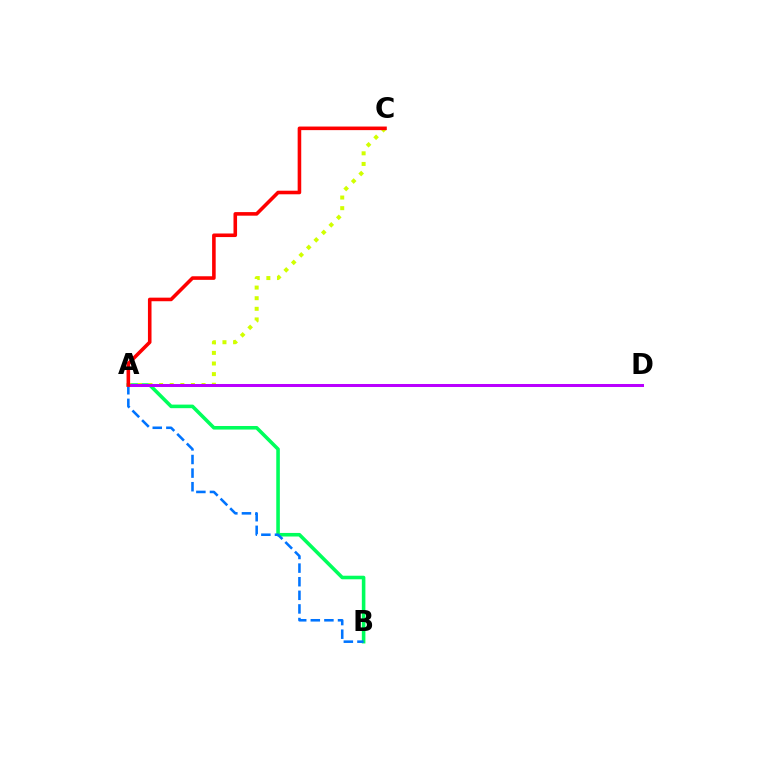{('A', 'B'): [{'color': '#00ff5c', 'line_style': 'solid', 'thickness': 2.57}, {'color': '#0074ff', 'line_style': 'dashed', 'thickness': 1.85}], ('A', 'C'): [{'color': '#d1ff00', 'line_style': 'dotted', 'thickness': 2.88}, {'color': '#ff0000', 'line_style': 'solid', 'thickness': 2.58}], ('A', 'D'): [{'color': '#b900ff', 'line_style': 'solid', 'thickness': 2.17}]}